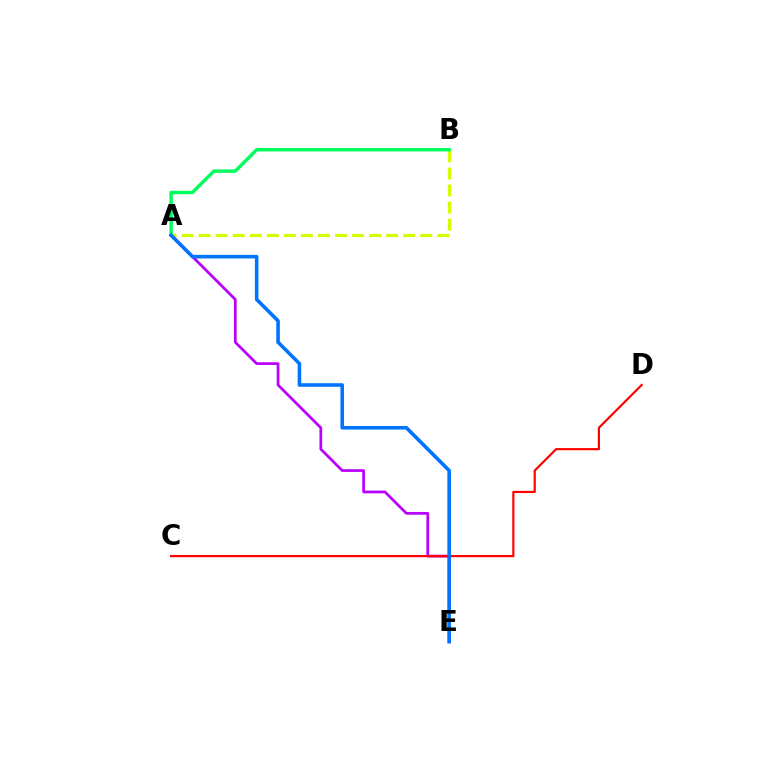{('A', 'B'): [{'color': '#d1ff00', 'line_style': 'dashed', 'thickness': 2.32}, {'color': '#00ff5c', 'line_style': 'solid', 'thickness': 2.48}], ('A', 'E'): [{'color': '#b900ff', 'line_style': 'solid', 'thickness': 1.97}, {'color': '#0074ff', 'line_style': 'solid', 'thickness': 2.58}], ('C', 'D'): [{'color': '#ff0000', 'line_style': 'solid', 'thickness': 1.56}]}